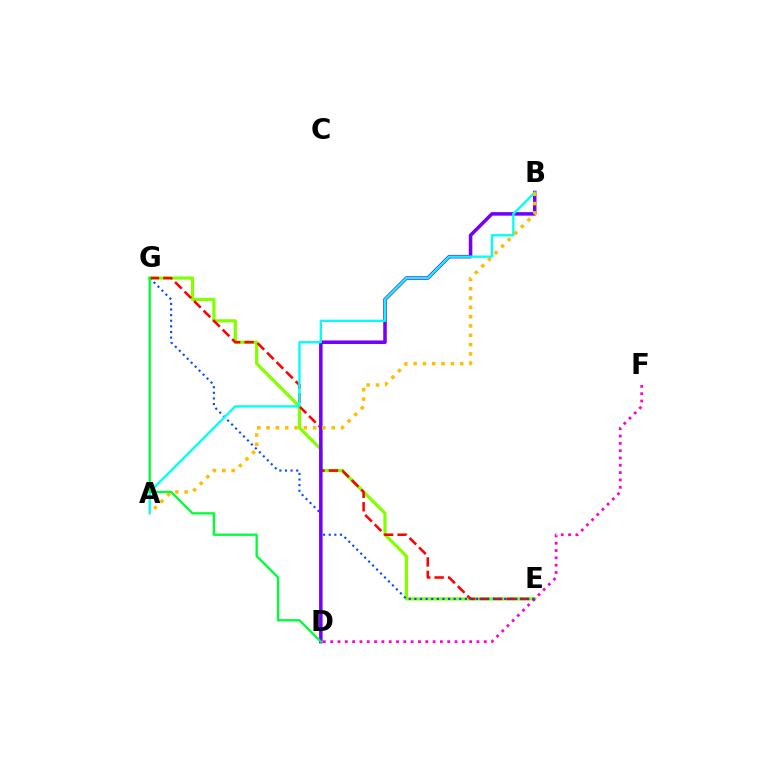{('E', 'G'): [{'color': '#84ff00', 'line_style': 'solid', 'thickness': 2.32}, {'color': '#ff0000', 'line_style': 'dashed', 'thickness': 1.83}, {'color': '#004bff', 'line_style': 'dotted', 'thickness': 1.52}], ('D', 'F'): [{'color': '#ff00cf', 'line_style': 'dotted', 'thickness': 1.99}], ('B', 'D'): [{'color': '#7200ff', 'line_style': 'solid', 'thickness': 2.54}], ('A', 'B'): [{'color': '#00fff6', 'line_style': 'solid', 'thickness': 1.67}, {'color': '#ffbd00', 'line_style': 'dotted', 'thickness': 2.53}], ('D', 'G'): [{'color': '#00ff39', 'line_style': 'solid', 'thickness': 1.68}]}